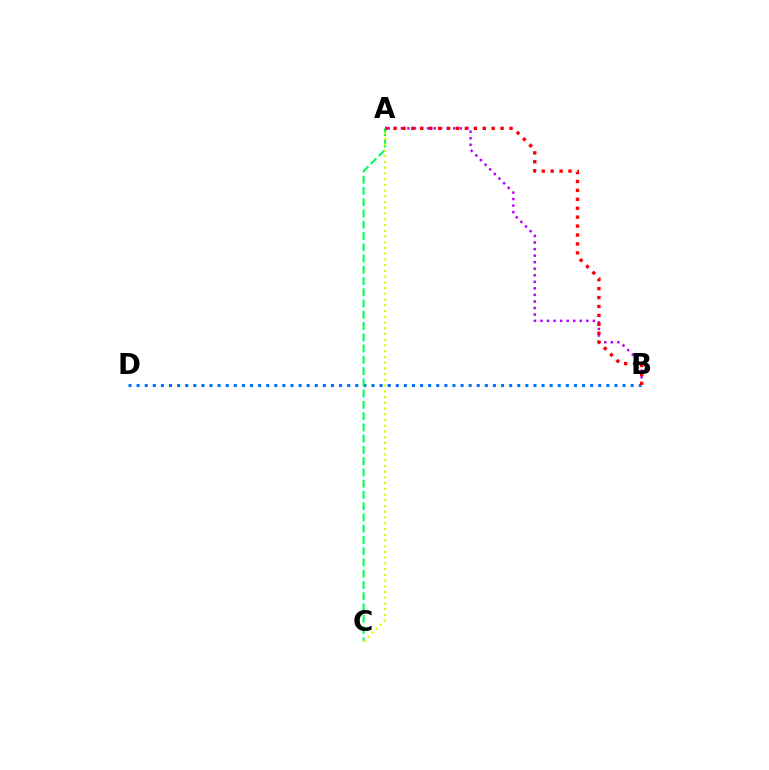{('A', 'B'): [{'color': '#b900ff', 'line_style': 'dotted', 'thickness': 1.78}, {'color': '#ff0000', 'line_style': 'dotted', 'thickness': 2.42}], ('B', 'D'): [{'color': '#0074ff', 'line_style': 'dotted', 'thickness': 2.2}], ('A', 'C'): [{'color': '#00ff5c', 'line_style': 'dashed', 'thickness': 1.53}, {'color': '#d1ff00', 'line_style': 'dotted', 'thickness': 1.56}]}